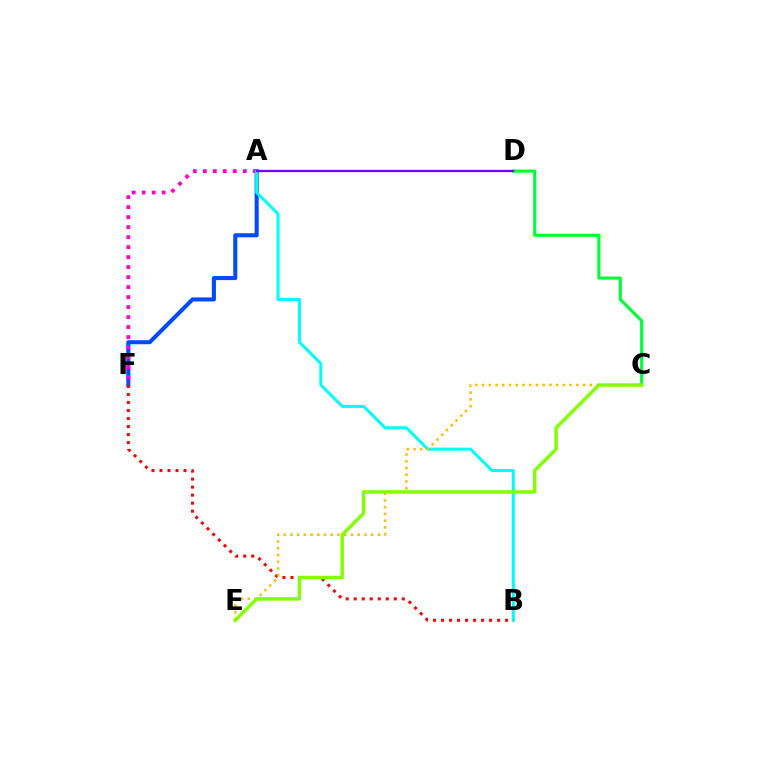{('A', 'F'): [{'color': '#004bff', 'line_style': 'solid', 'thickness': 2.93}, {'color': '#ff00cf', 'line_style': 'dotted', 'thickness': 2.72}], ('A', 'B'): [{'color': '#00fff6', 'line_style': 'solid', 'thickness': 2.18}], ('B', 'F'): [{'color': '#ff0000', 'line_style': 'dotted', 'thickness': 2.18}], ('C', 'E'): [{'color': '#ffbd00', 'line_style': 'dotted', 'thickness': 1.83}, {'color': '#84ff00', 'line_style': 'solid', 'thickness': 2.48}], ('C', 'D'): [{'color': '#00ff39', 'line_style': 'solid', 'thickness': 2.24}], ('A', 'D'): [{'color': '#7200ff', 'line_style': 'solid', 'thickness': 1.65}]}